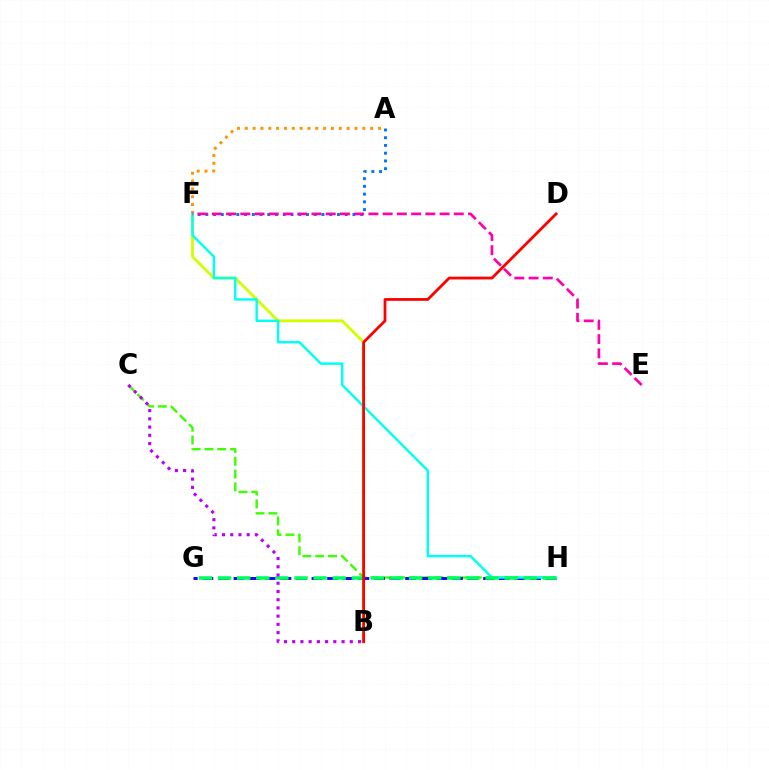{('B', 'F'): [{'color': '#d1ff00', 'line_style': 'solid', 'thickness': 2.06}], ('C', 'H'): [{'color': '#3dff00', 'line_style': 'dashed', 'thickness': 1.74}], ('G', 'H'): [{'color': '#2500ff', 'line_style': 'dashed', 'thickness': 2.12}, {'color': '#00ff5c', 'line_style': 'dashed', 'thickness': 2.59}], ('A', 'F'): [{'color': '#ff9400', 'line_style': 'dotted', 'thickness': 2.13}, {'color': '#0074ff', 'line_style': 'dotted', 'thickness': 2.1}], ('F', 'H'): [{'color': '#00fff6', 'line_style': 'solid', 'thickness': 1.77}], ('B', 'C'): [{'color': '#b900ff', 'line_style': 'dotted', 'thickness': 2.24}], ('B', 'D'): [{'color': '#ff0000', 'line_style': 'solid', 'thickness': 2.01}], ('E', 'F'): [{'color': '#ff00ac', 'line_style': 'dashed', 'thickness': 1.93}]}